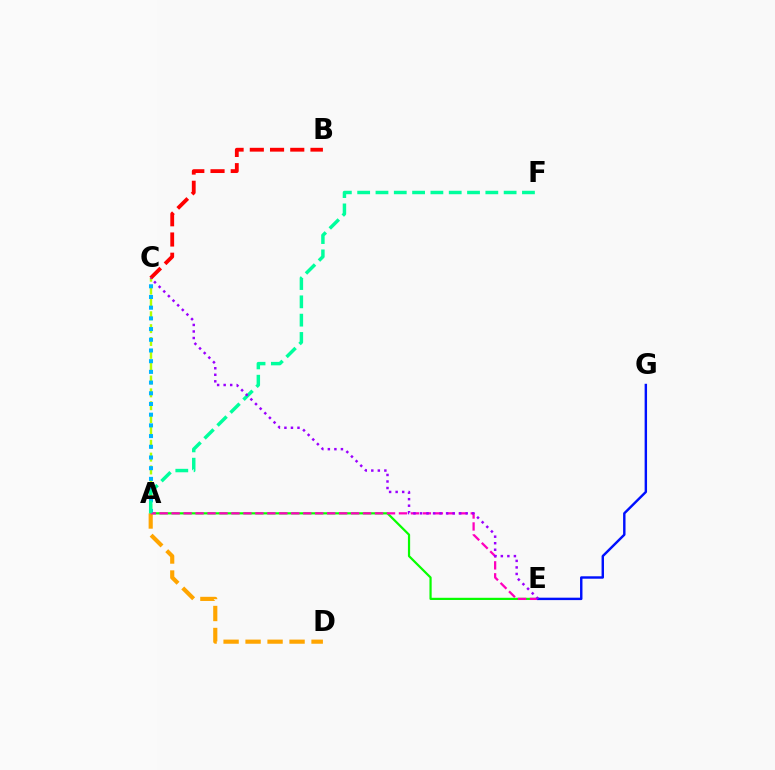{('A', 'C'): [{'color': '#b3ff00', 'line_style': 'dashed', 'thickness': 1.75}, {'color': '#00b5ff', 'line_style': 'dotted', 'thickness': 2.91}], ('A', 'E'): [{'color': '#08ff00', 'line_style': 'solid', 'thickness': 1.59}, {'color': '#ff00bd', 'line_style': 'dashed', 'thickness': 1.63}], ('A', 'D'): [{'color': '#ffa500', 'line_style': 'dashed', 'thickness': 2.99}], ('E', 'G'): [{'color': '#0010ff', 'line_style': 'solid', 'thickness': 1.75}], ('A', 'F'): [{'color': '#00ff9d', 'line_style': 'dashed', 'thickness': 2.49}], ('B', 'C'): [{'color': '#ff0000', 'line_style': 'dashed', 'thickness': 2.75}], ('C', 'E'): [{'color': '#9b00ff', 'line_style': 'dotted', 'thickness': 1.77}]}